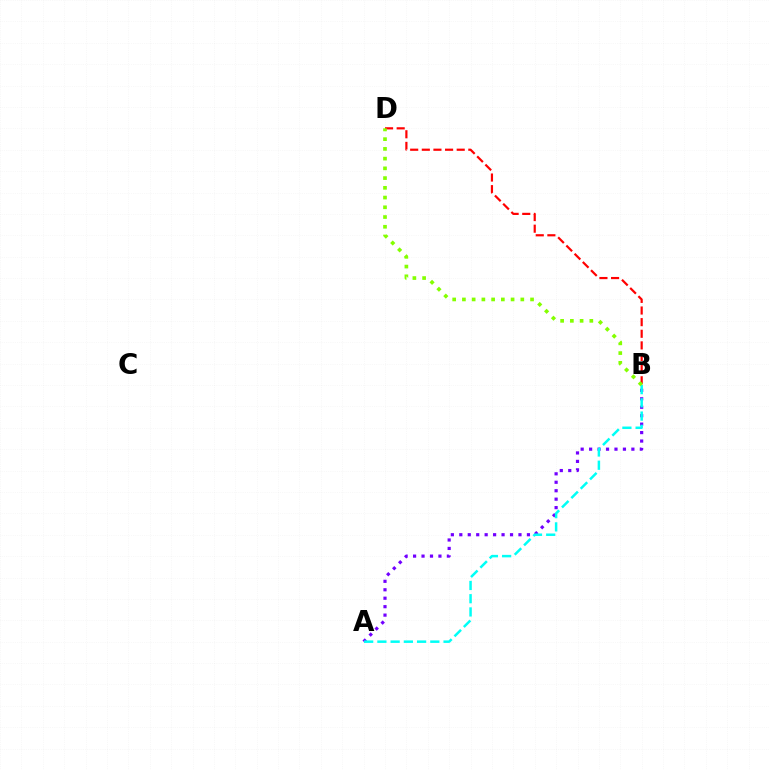{('A', 'B'): [{'color': '#7200ff', 'line_style': 'dotted', 'thickness': 2.3}, {'color': '#00fff6', 'line_style': 'dashed', 'thickness': 1.8}], ('B', 'D'): [{'color': '#ff0000', 'line_style': 'dashed', 'thickness': 1.58}, {'color': '#84ff00', 'line_style': 'dotted', 'thickness': 2.64}]}